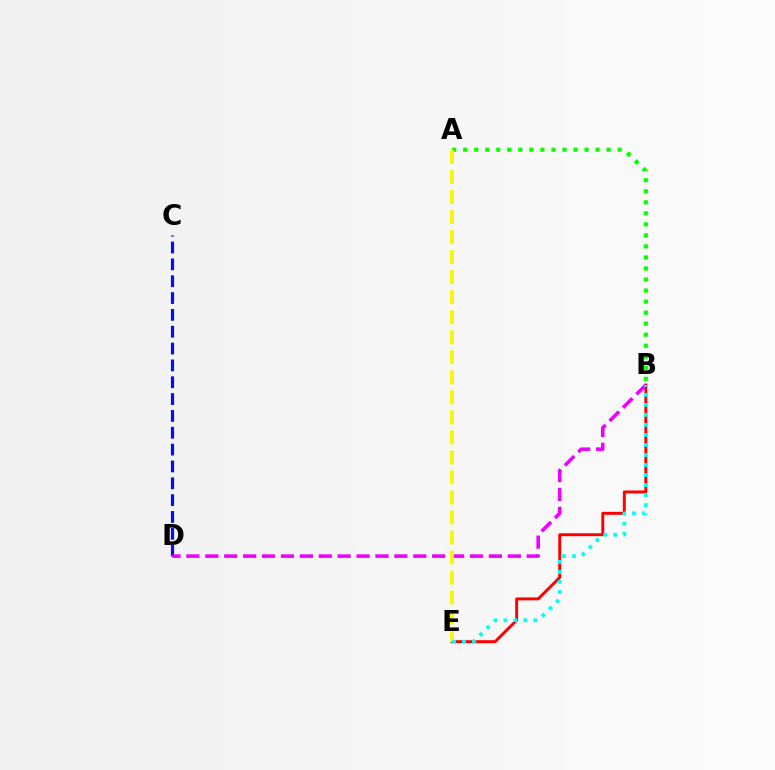{('C', 'D'): [{'color': '#0010ff', 'line_style': 'dashed', 'thickness': 2.29}], ('B', 'E'): [{'color': '#ff0000', 'line_style': 'solid', 'thickness': 2.12}, {'color': '#00fff6', 'line_style': 'dotted', 'thickness': 2.72}], ('B', 'D'): [{'color': '#ee00ff', 'line_style': 'dashed', 'thickness': 2.57}], ('A', 'B'): [{'color': '#08ff00', 'line_style': 'dotted', 'thickness': 3.0}], ('A', 'E'): [{'color': '#fcf500', 'line_style': 'dashed', 'thickness': 2.72}]}